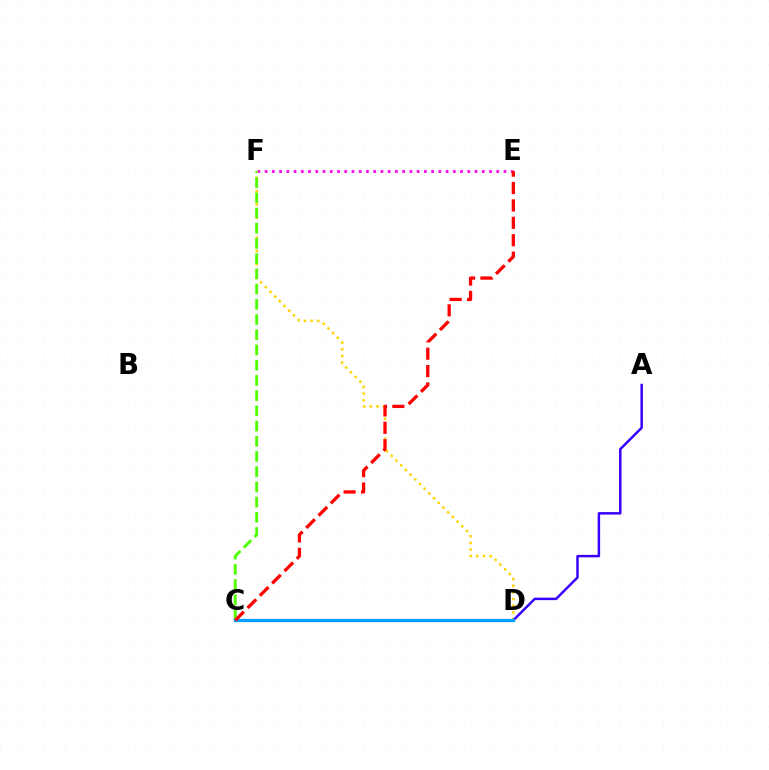{('E', 'F'): [{'color': '#ff00ed', 'line_style': 'dotted', 'thickness': 1.97}], ('D', 'F'): [{'color': '#ffd500', 'line_style': 'dotted', 'thickness': 1.81}], ('C', 'F'): [{'color': '#4fff00', 'line_style': 'dashed', 'thickness': 2.07}], ('A', 'D'): [{'color': '#3700ff', 'line_style': 'solid', 'thickness': 1.78}], ('C', 'D'): [{'color': '#00ff86', 'line_style': 'dashed', 'thickness': 2.0}, {'color': '#009eff', 'line_style': 'solid', 'thickness': 2.36}], ('C', 'E'): [{'color': '#ff0000', 'line_style': 'dashed', 'thickness': 2.36}]}